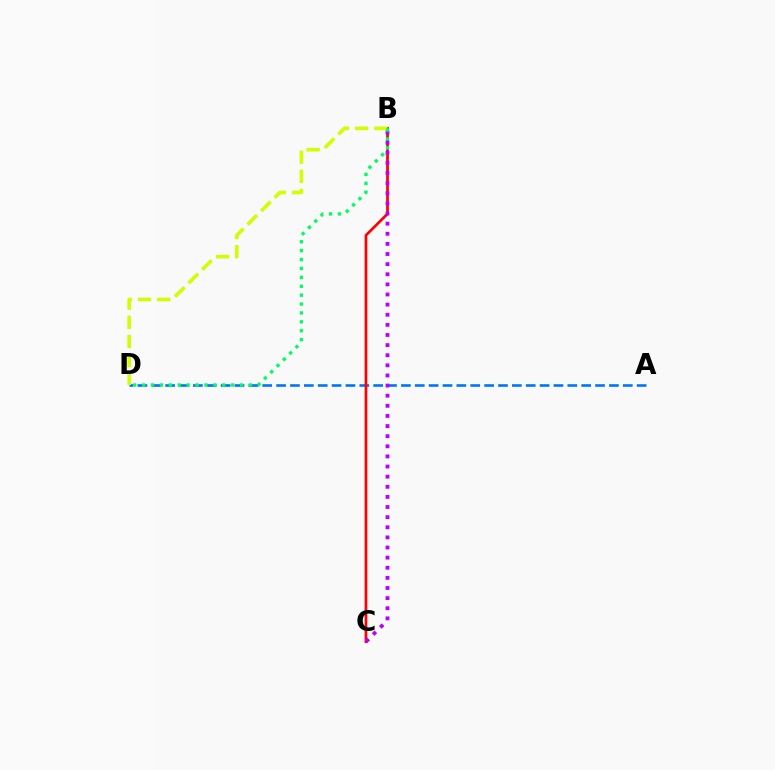{('A', 'D'): [{'color': '#0074ff', 'line_style': 'dashed', 'thickness': 1.88}], ('B', 'C'): [{'color': '#ff0000', 'line_style': 'solid', 'thickness': 1.95}, {'color': '#b900ff', 'line_style': 'dotted', 'thickness': 2.75}], ('B', 'D'): [{'color': '#d1ff00', 'line_style': 'dashed', 'thickness': 2.6}, {'color': '#00ff5c', 'line_style': 'dotted', 'thickness': 2.42}]}